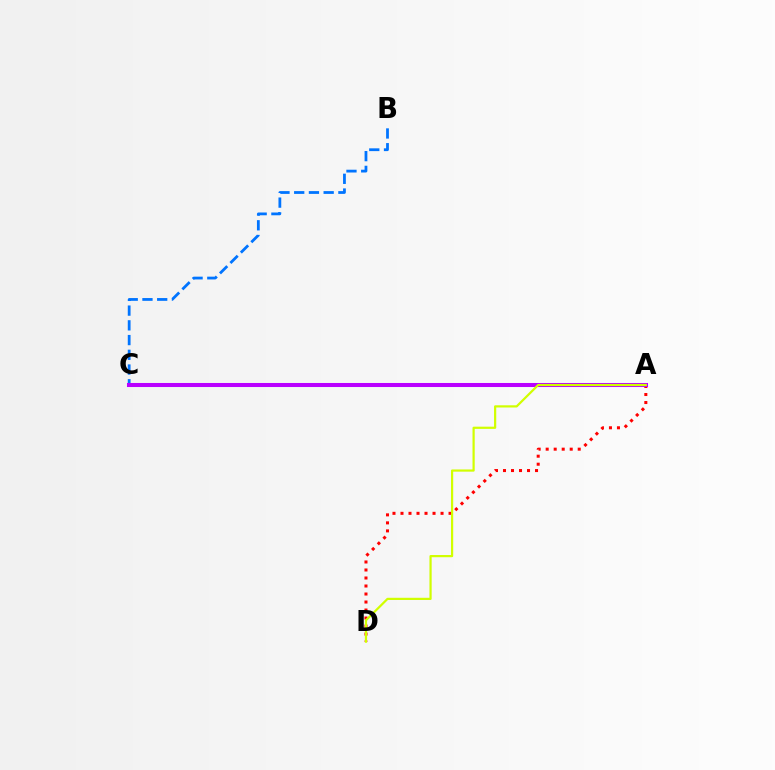{('B', 'C'): [{'color': '#0074ff', 'line_style': 'dashed', 'thickness': 2.0}], ('A', 'C'): [{'color': '#00ff5c', 'line_style': 'dotted', 'thickness': 2.09}, {'color': '#b900ff', 'line_style': 'solid', 'thickness': 2.91}], ('A', 'D'): [{'color': '#ff0000', 'line_style': 'dotted', 'thickness': 2.18}, {'color': '#d1ff00', 'line_style': 'solid', 'thickness': 1.59}]}